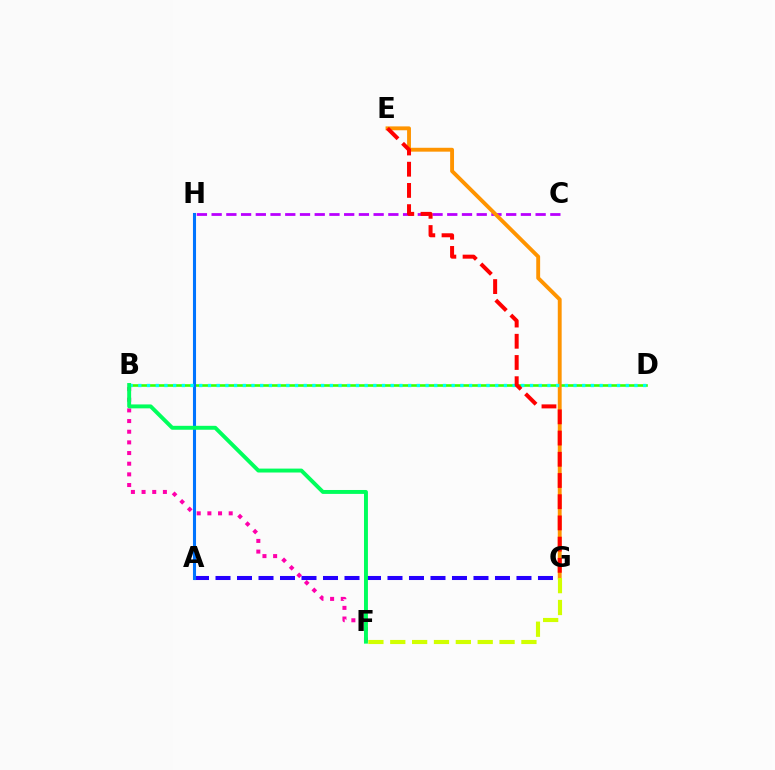{('A', 'G'): [{'color': '#2500ff', 'line_style': 'dashed', 'thickness': 2.92}], ('B', 'D'): [{'color': '#3dff00', 'line_style': 'solid', 'thickness': 1.89}, {'color': '#00fff6', 'line_style': 'dotted', 'thickness': 2.36}], ('B', 'F'): [{'color': '#ff00ac', 'line_style': 'dotted', 'thickness': 2.9}, {'color': '#00ff5c', 'line_style': 'solid', 'thickness': 2.82}], ('C', 'H'): [{'color': '#b900ff', 'line_style': 'dashed', 'thickness': 2.0}], ('E', 'G'): [{'color': '#ff9400', 'line_style': 'solid', 'thickness': 2.79}, {'color': '#ff0000', 'line_style': 'dashed', 'thickness': 2.88}], ('A', 'H'): [{'color': '#0074ff', 'line_style': 'solid', 'thickness': 2.22}], ('F', 'G'): [{'color': '#d1ff00', 'line_style': 'dashed', 'thickness': 2.97}]}